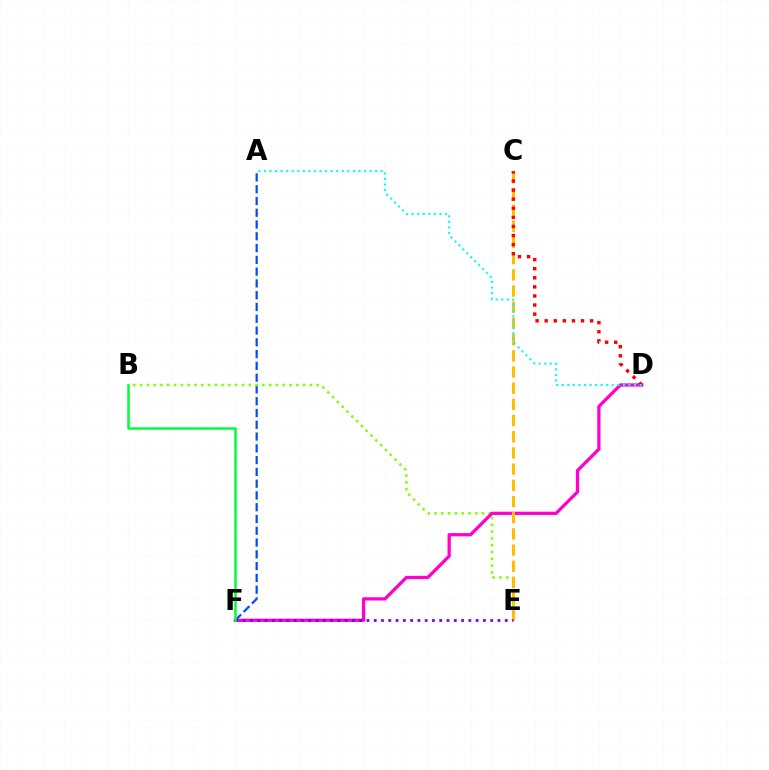{('A', 'F'): [{'color': '#004bff', 'line_style': 'dashed', 'thickness': 1.6}], ('B', 'E'): [{'color': '#84ff00', 'line_style': 'dotted', 'thickness': 1.85}], ('D', 'F'): [{'color': '#ff00cf', 'line_style': 'solid', 'thickness': 2.35}], ('C', 'E'): [{'color': '#ffbd00', 'line_style': 'dashed', 'thickness': 2.2}], ('E', 'F'): [{'color': '#7200ff', 'line_style': 'dotted', 'thickness': 1.98}], ('B', 'F'): [{'color': '#00ff39', 'line_style': 'solid', 'thickness': 1.81}], ('C', 'D'): [{'color': '#ff0000', 'line_style': 'dotted', 'thickness': 2.47}], ('A', 'D'): [{'color': '#00fff6', 'line_style': 'dotted', 'thickness': 1.51}]}